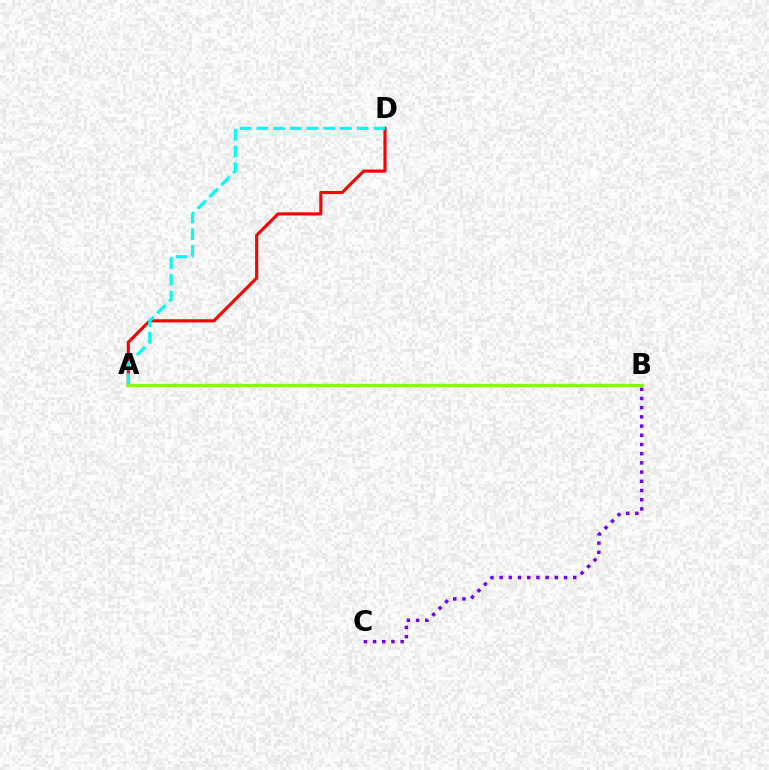{('A', 'D'): [{'color': '#ff0000', 'line_style': 'solid', 'thickness': 2.26}, {'color': '#00fff6', 'line_style': 'dashed', 'thickness': 2.27}], ('B', 'C'): [{'color': '#7200ff', 'line_style': 'dotted', 'thickness': 2.5}], ('A', 'B'): [{'color': '#84ff00', 'line_style': 'solid', 'thickness': 2.42}]}